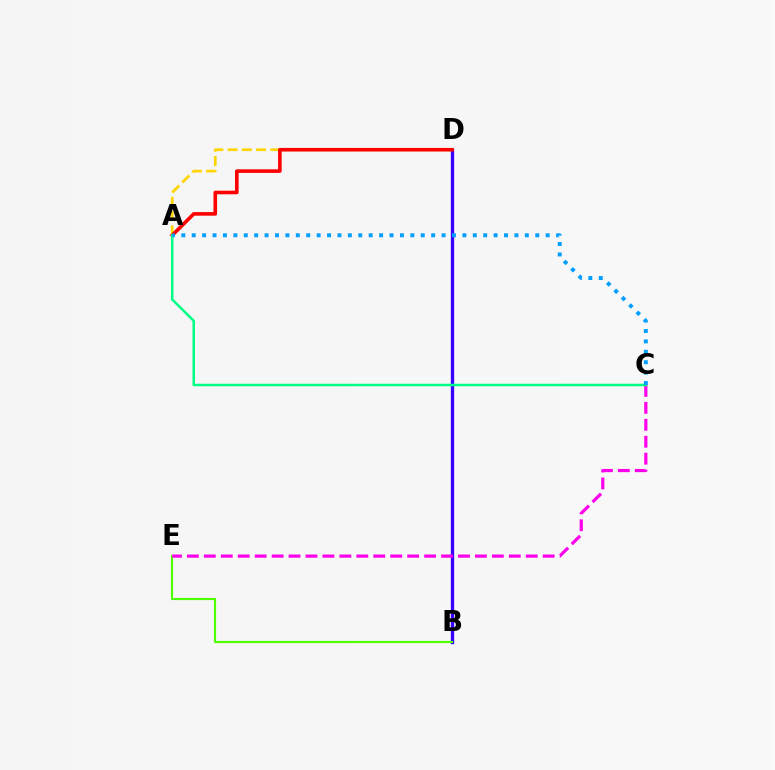{('B', 'D'): [{'color': '#3700ff', 'line_style': 'solid', 'thickness': 2.39}], ('A', 'D'): [{'color': '#ffd500', 'line_style': 'dashed', 'thickness': 1.94}, {'color': '#ff0000', 'line_style': 'solid', 'thickness': 2.59}], ('B', 'E'): [{'color': '#4fff00', 'line_style': 'solid', 'thickness': 1.54}], ('C', 'E'): [{'color': '#ff00ed', 'line_style': 'dashed', 'thickness': 2.3}], ('A', 'C'): [{'color': '#00ff86', 'line_style': 'solid', 'thickness': 1.81}, {'color': '#009eff', 'line_style': 'dotted', 'thickness': 2.83}]}